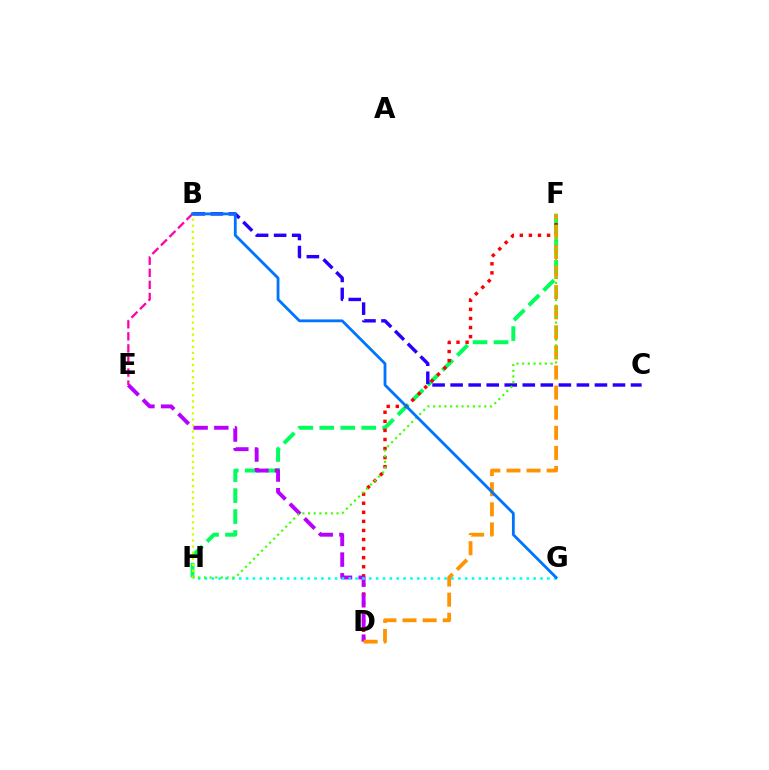{('F', 'H'): [{'color': '#00ff5c', 'line_style': 'dashed', 'thickness': 2.85}, {'color': '#3dff00', 'line_style': 'dotted', 'thickness': 1.54}], ('D', 'F'): [{'color': '#ff0000', 'line_style': 'dotted', 'thickness': 2.47}, {'color': '#ff9400', 'line_style': 'dashed', 'thickness': 2.73}], ('D', 'E'): [{'color': '#b900ff', 'line_style': 'dashed', 'thickness': 2.81}], ('B', 'C'): [{'color': '#2500ff', 'line_style': 'dashed', 'thickness': 2.45}], ('G', 'H'): [{'color': '#00fff6', 'line_style': 'dotted', 'thickness': 1.86}], ('B', 'H'): [{'color': '#d1ff00', 'line_style': 'dotted', 'thickness': 1.64}], ('B', 'E'): [{'color': '#ff00ac', 'line_style': 'dashed', 'thickness': 1.64}], ('B', 'G'): [{'color': '#0074ff', 'line_style': 'solid', 'thickness': 2.02}]}